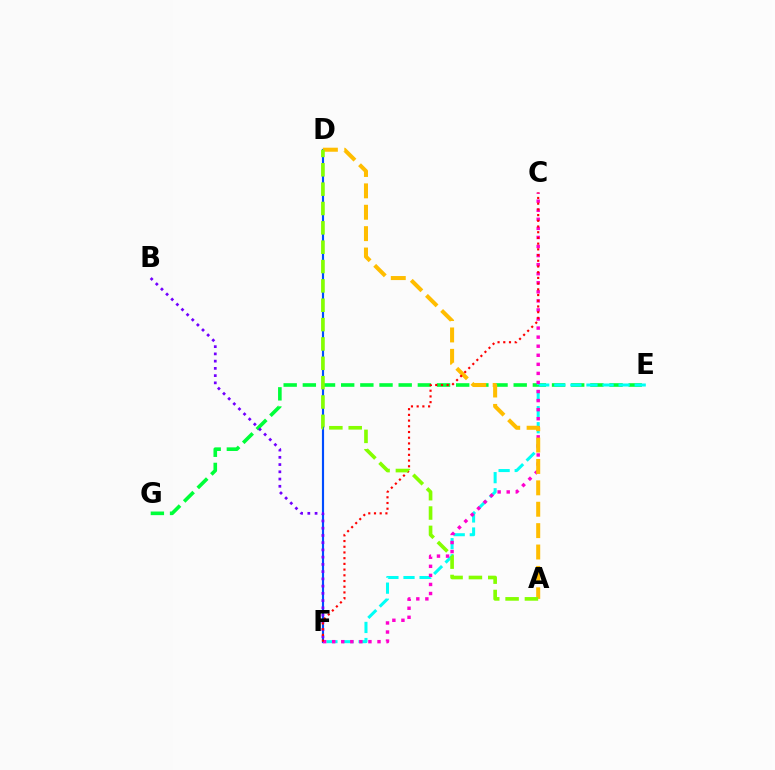{('E', 'G'): [{'color': '#00ff39', 'line_style': 'dashed', 'thickness': 2.6}], ('D', 'F'): [{'color': '#004bff', 'line_style': 'solid', 'thickness': 1.55}], ('E', 'F'): [{'color': '#00fff6', 'line_style': 'dashed', 'thickness': 2.18}], ('C', 'F'): [{'color': '#ff00cf', 'line_style': 'dotted', 'thickness': 2.46}, {'color': '#ff0000', 'line_style': 'dotted', 'thickness': 1.55}], ('A', 'D'): [{'color': '#ffbd00', 'line_style': 'dashed', 'thickness': 2.91}, {'color': '#84ff00', 'line_style': 'dashed', 'thickness': 2.63}], ('B', 'F'): [{'color': '#7200ff', 'line_style': 'dotted', 'thickness': 1.97}]}